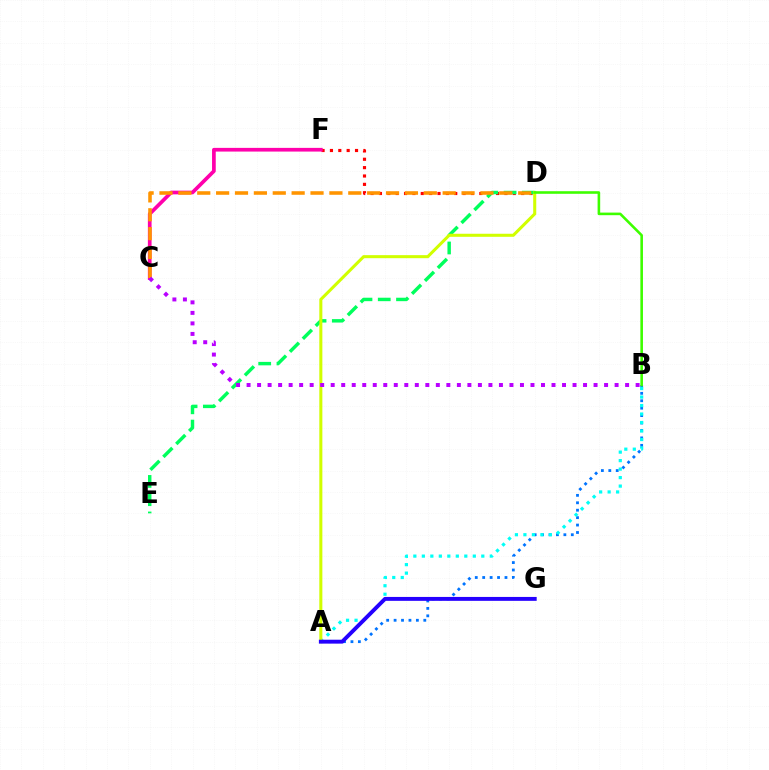{('D', 'F'): [{'color': '#ff0000', 'line_style': 'dotted', 'thickness': 2.27}], ('A', 'B'): [{'color': '#0074ff', 'line_style': 'dotted', 'thickness': 2.02}, {'color': '#00fff6', 'line_style': 'dotted', 'thickness': 2.31}], ('D', 'E'): [{'color': '#00ff5c', 'line_style': 'dashed', 'thickness': 2.48}], ('C', 'F'): [{'color': '#ff00ac', 'line_style': 'solid', 'thickness': 2.66}], ('C', 'D'): [{'color': '#ff9400', 'line_style': 'dashed', 'thickness': 2.56}], ('A', 'D'): [{'color': '#d1ff00', 'line_style': 'solid', 'thickness': 2.2}], ('B', 'C'): [{'color': '#b900ff', 'line_style': 'dotted', 'thickness': 2.86}], ('B', 'D'): [{'color': '#3dff00', 'line_style': 'solid', 'thickness': 1.87}], ('A', 'G'): [{'color': '#2500ff', 'line_style': 'solid', 'thickness': 2.81}]}